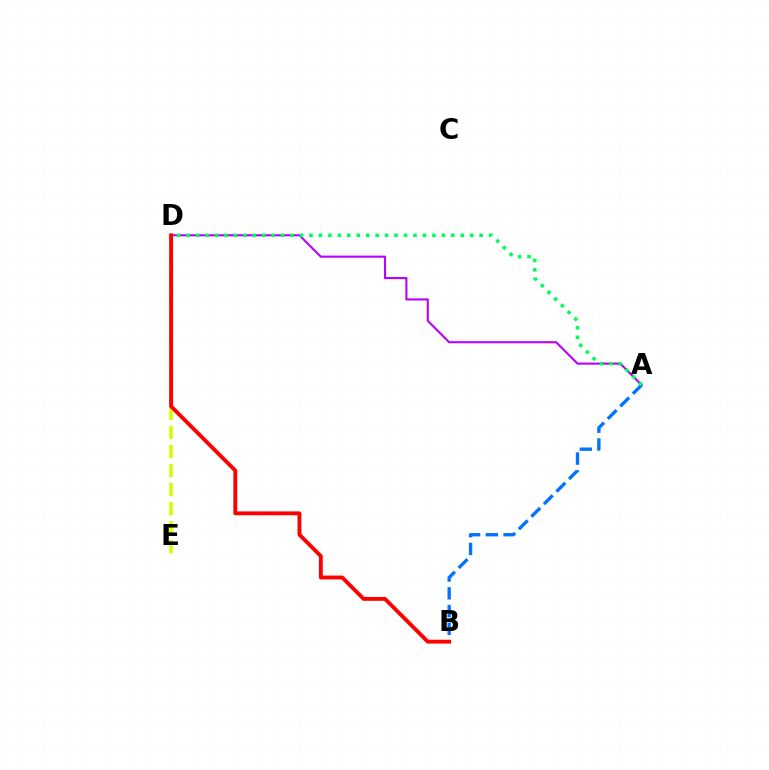{('D', 'E'): [{'color': '#d1ff00', 'line_style': 'dashed', 'thickness': 2.59}], ('A', 'D'): [{'color': '#b900ff', 'line_style': 'solid', 'thickness': 1.51}, {'color': '#00ff5c', 'line_style': 'dotted', 'thickness': 2.57}], ('A', 'B'): [{'color': '#0074ff', 'line_style': 'dashed', 'thickness': 2.41}], ('B', 'D'): [{'color': '#ff0000', 'line_style': 'solid', 'thickness': 2.78}]}